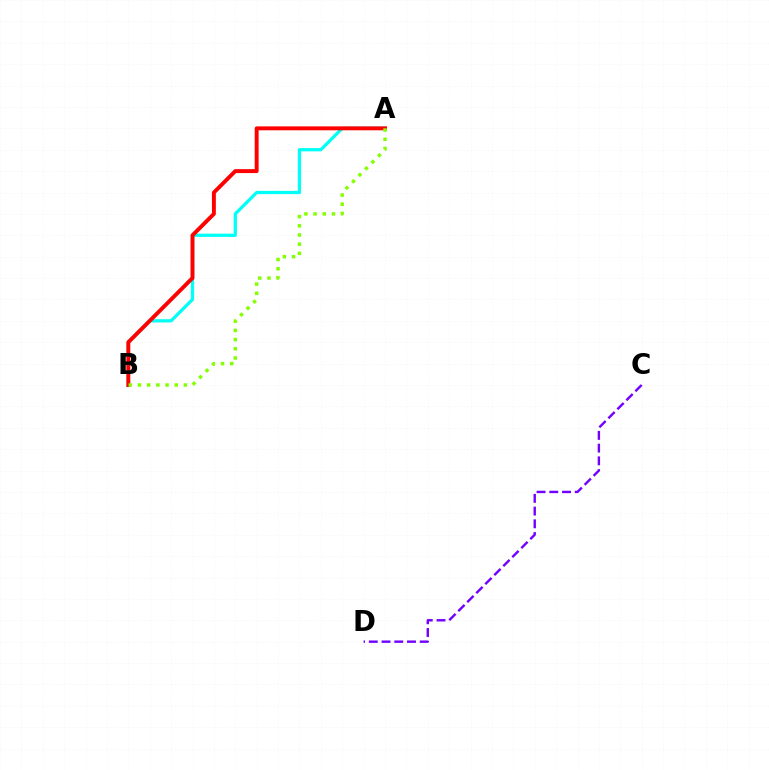{('A', 'B'): [{'color': '#00fff6', 'line_style': 'solid', 'thickness': 2.34}, {'color': '#ff0000', 'line_style': 'solid', 'thickness': 2.82}, {'color': '#84ff00', 'line_style': 'dotted', 'thickness': 2.5}], ('C', 'D'): [{'color': '#7200ff', 'line_style': 'dashed', 'thickness': 1.73}]}